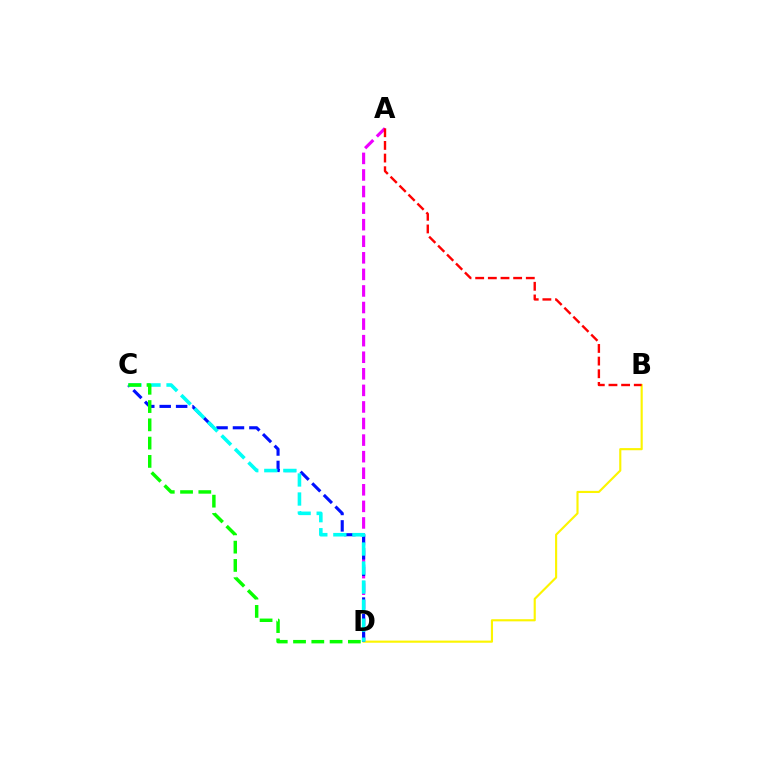{('A', 'D'): [{'color': '#ee00ff', 'line_style': 'dashed', 'thickness': 2.25}], ('B', 'D'): [{'color': '#fcf500', 'line_style': 'solid', 'thickness': 1.54}], ('A', 'B'): [{'color': '#ff0000', 'line_style': 'dashed', 'thickness': 1.72}], ('C', 'D'): [{'color': '#0010ff', 'line_style': 'dashed', 'thickness': 2.23}, {'color': '#00fff6', 'line_style': 'dashed', 'thickness': 2.59}, {'color': '#08ff00', 'line_style': 'dashed', 'thickness': 2.48}]}